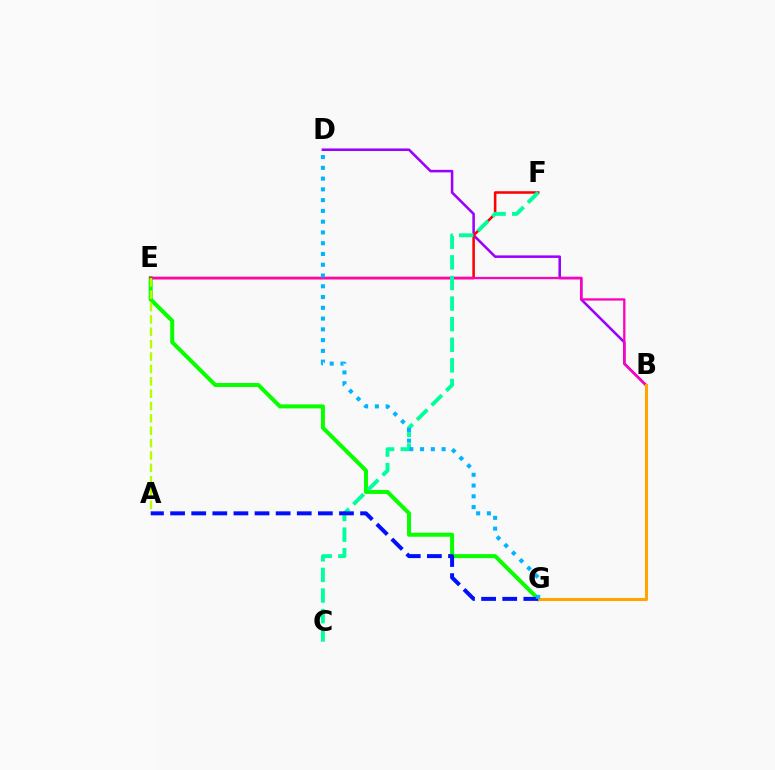{('E', 'G'): [{'color': '#08ff00', 'line_style': 'solid', 'thickness': 2.88}], ('B', 'D'): [{'color': '#9b00ff', 'line_style': 'solid', 'thickness': 1.83}], ('E', 'F'): [{'color': '#ff0000', 'line_style': 'solid', 'thickness': 1.83}], ('B', 'E'): [{'color': '#ff00bd', 'line_style': 'solid', 'thickness': 1.66}], ('C', 'F'): [{'color': '#00ff9d', 'line_style': 'dashed', 'thickness': 2.8}], ('B', 'G'): [{'color': '#ffa500', 'line_style': 'solid', 'thickness': 2.2}], ('A', 'G'): [{'color': '#0010ff', 'line_style': 'dashed', 'thickness': 2.87}], ('A', 'E'): [{'color': '#b3ff00', 'line_style': 'dashed', 'thickness': 1.68}], ('D', 'G'): [{'color': '#00b5ff', 'line_style': 'dotted', 'thickness': 2.93}]}